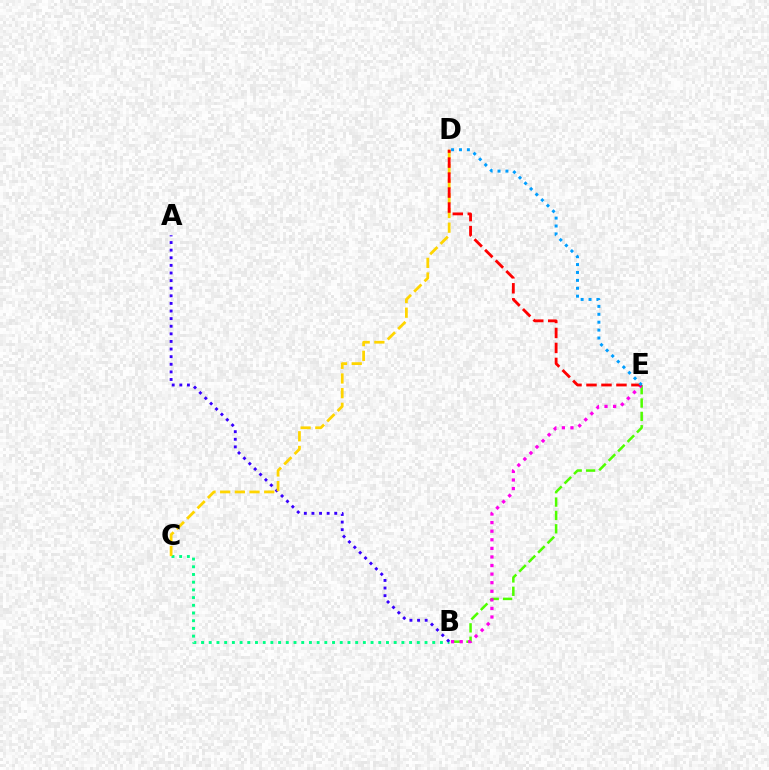{('B', 'C'): [{'color': '#00ff86', 'line_style': 'dotted', 'thickness': 2.09}], ('B', 'E'): [{'color': '#4fff00', 'line_style': 'dashed', 'thickness': 1.82}, {'color': '#ff00ed', 'line_style': 'dotted', 'thickness': 2.33}], ('A', 'B'): [{'color': '#3700ff', 'line_style': 'dotted', 'thickness': 2.07}], ('C', 'D'): [{'color': '#ffd500', 'line_style': 'dashed', 'thickness': 1.99}], ('D', 'E'): [{'color': '#ff0000', 'line_style': 'dashed', 'thickness': 2.04}, {'color': '#009eff', 'line_style': 'dotted', 'thickness': 2.15}]}